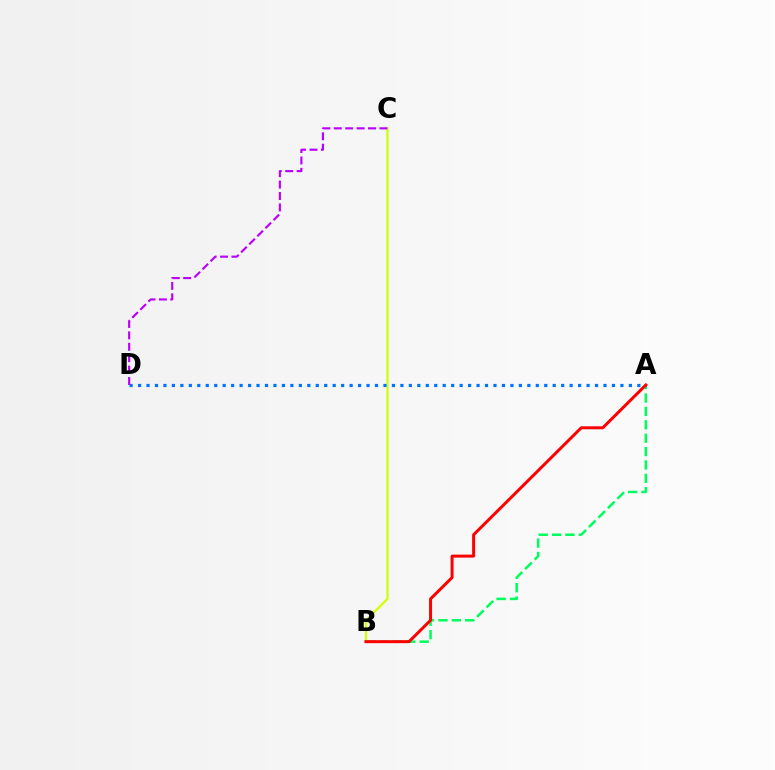{('A', 'B'): [{'color': '#00ff5c', 'line_style': 'dashed', 'thickness': 1.82}, {'color': '#ff0000', 'line_style': 'solid', 'thickness': 2.15}], ('B', 'C'): [{'color': '#d1ff00', 'line_style': 'solid', 'thickness': 1.58}], ('A', 'D'): [{'color': '#0074ff', 'line_style': 'dotted', 'thickness': 2.3}], ('C', 'D'): [{'color': '#b900ff', 'line_style': 'dashed', 'thickness': 1.55}]}